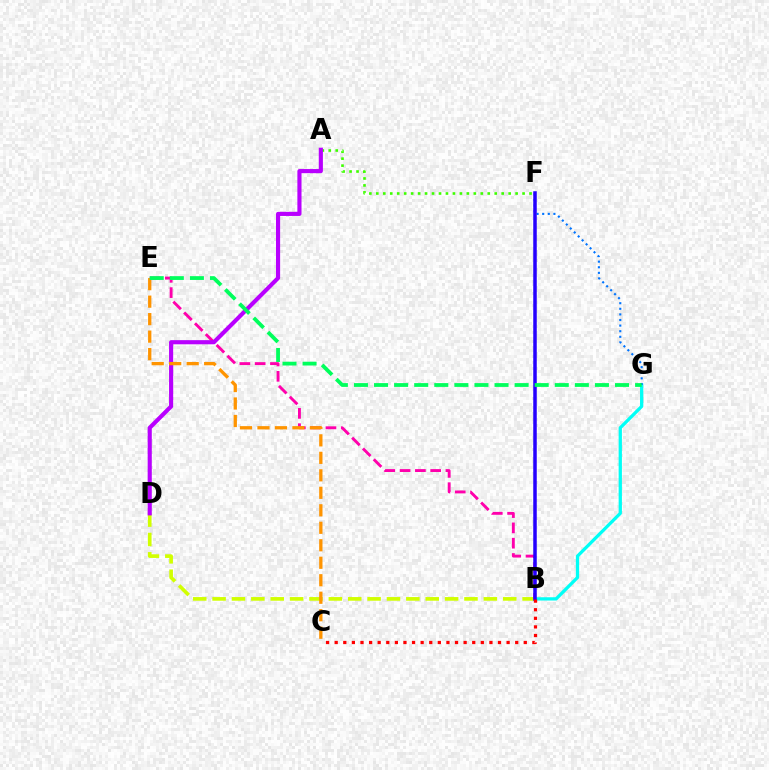{('A', 'F'): [{'color': '#3dff00', 'line_style': 'dotted', 'thickness': 1.89}], ('B', 'G'): [{'color': '#00fff6', 'line_style': 'solid', 'thickness': 2.36}], ('B', 'D'): [{'color': '#d1ff00', 'line_style': 'dashed', 'thickness': 2.63}], ('B', 'E'): [{'color': '#ff00ac', 'line_style': 'dashed', 'thickness': 2.08}], ('A', 'D'): [{'color': '#b900ff', 'line_style': 'solid', 'thickness': 2.97}], ('F', 'G'): [{'color': '#0074ff', 'line_style': 'dotted', 'thickness': 1.52}], ('C', 'E'): [{'color': '#ff9400', 'line_style': 'dashed', 'thickness': 2.38}], ('B', 'F'): [{'color': '#2500ff', 'line_style': 'solid', 'thickness': 2.52}], ('E', 'G'): [{'color': '#00ff5c', 'line_style': 'dashed', 'thickness': 2.73}], ('B', 'C'): [{'color': '#ff0000', 'line_style': 'dotted', 'thickness': 2.34}]}